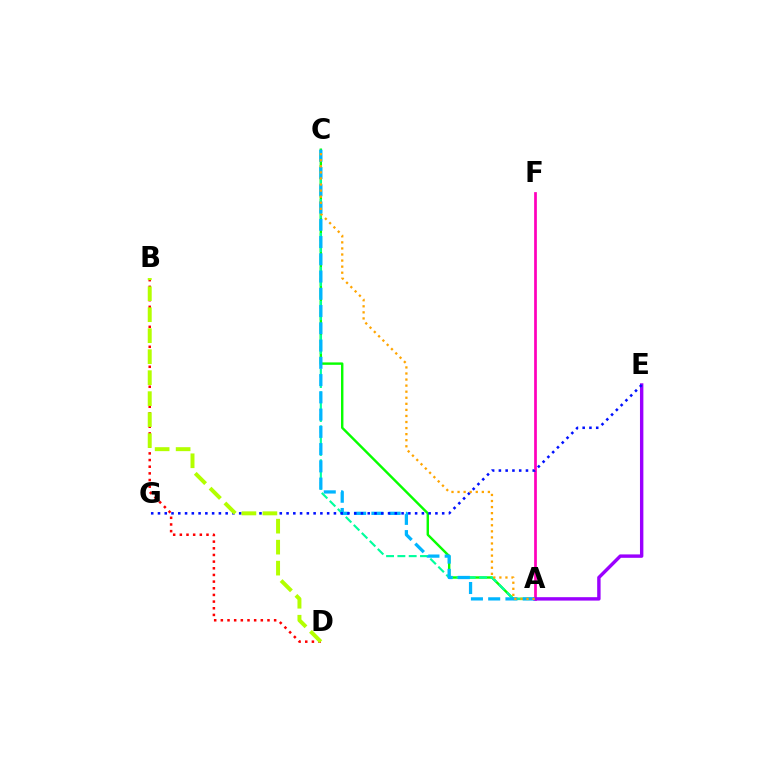{('B', 'D'): [{'color': '#ff0000', 'line_style': 'dotted', 'thickness': 1.81}, {'color': '#b3ff00', 'line_style': 'dashed', 'thickness': 2.85}], ('A', 'C'): [{'color': '#08ff00', 'line_style': 'solid', 'thickness': 1.74}, {'color': '#00ff9d', 'line_style': 'dashed', 'thickness': 1.54}, {'color': '#00b5ff', 'line_style': 'dashed', 'thickness': 2.34}, {'color': '#ffa500', 'line_style': 'dotted', 'thickness': 1.65}], ('A', 'F'): [{'color': '#ff00bd', 'line_style': 'solid', 'thickness': 1.96}], ('A', 'E'): [{'color': '#9b00ff', 'line_style': 'solid', 'thickness': 2.45}], ('E', 'G'): [{'color': '#0010ff', 'line_style': 'dotted', 'thickness': 1.84}]}